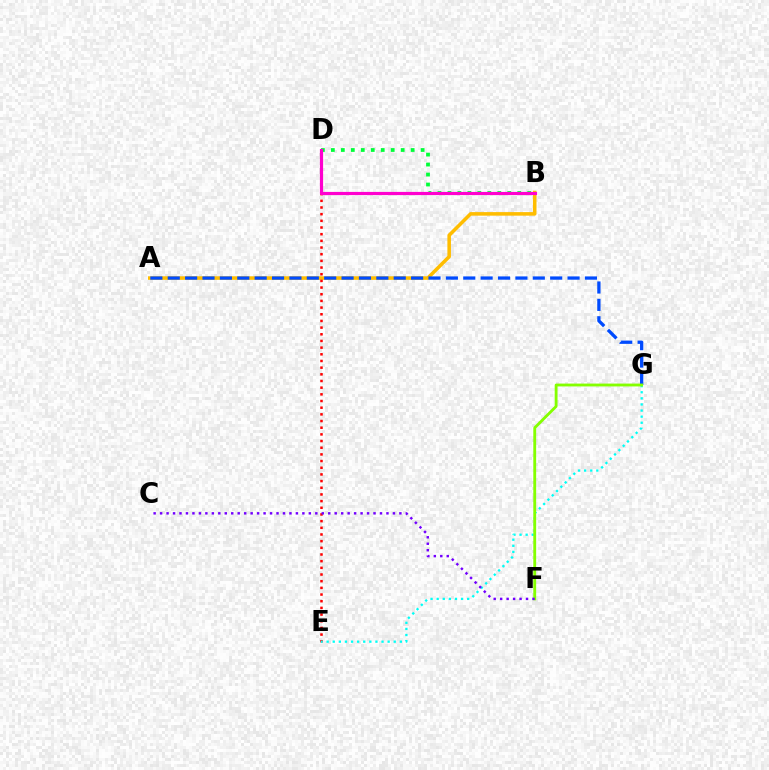{('A', 'B'): [{'color': '#ffbd00', 'line_style': 'solid', 'thickness': 2.56}], ('D', 'E'): [{'color': '#ff0000', 'line_style': 'dotted', 'thickness': 1.81}], ('E', 'G'): [{'color': '#00fff6', 'line_style': 'dotted', 'thickness': 1.66}], ('A', 'G'): [{'color': '#004bff', 'line_style': 'dashed', 'thickness': 2.36}], ('F', 'G'): [{'color': '#84ff00', 'line_style': 'solid', 'thickness': 2.05}], ('B', 'D'): [{'color': '#00ff39', 'line_style': 'dotted', 'thickness': 2.71}, {'color': '#ff00cf', 'line_style': 'solid', 'thickness': 2.29}], ('C', 'F'): [{'color': '#7200ff', 'line_style': 'dotted', 'thickness': 1.76}]}